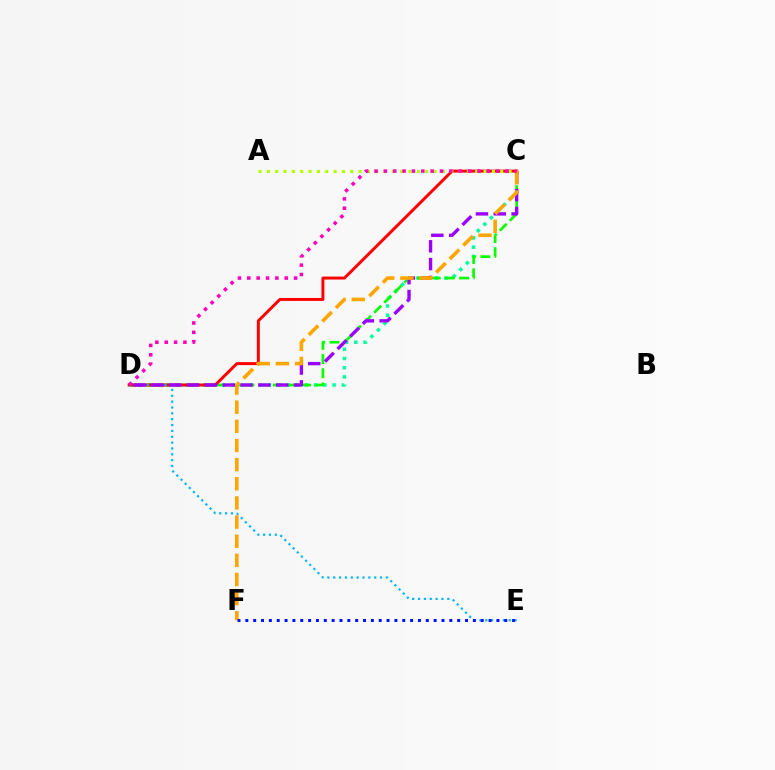{('C', 'D'): [{'color': '#00ff9d', 'line_style': 'dotted', 'thickness': 2.5}, {'color': '#08ff00', 'line_style': 'dashed', 'thickness': 1.93}, {'color': '#ff0000', 'line_style': 'solid', 'thickness': 2.14}, {'color': '#9b00ff', 'line_style': 'dashed', 'thickness': 2.42}, {'color': '#ff00bd', 'line_style': 'dotted', 'thickness': 2.54}], ('D', 'E'): [{'color': '#00b5ff', 'line_style': 'dotted', 'thickness': 1.59}], ('A', 'C'): [{'color': '#b3ff00', 'line_style': 'dotted', 'thickness': 2.26}], ('C', 'F'): [{'color': '#ffa500', 'line_style': 'dashed', 'thickness': 2.6}], ('E', 'F'): [{'color': '#0010ff', 'line_style': 'dotted', 'thickness': 2.13}]}